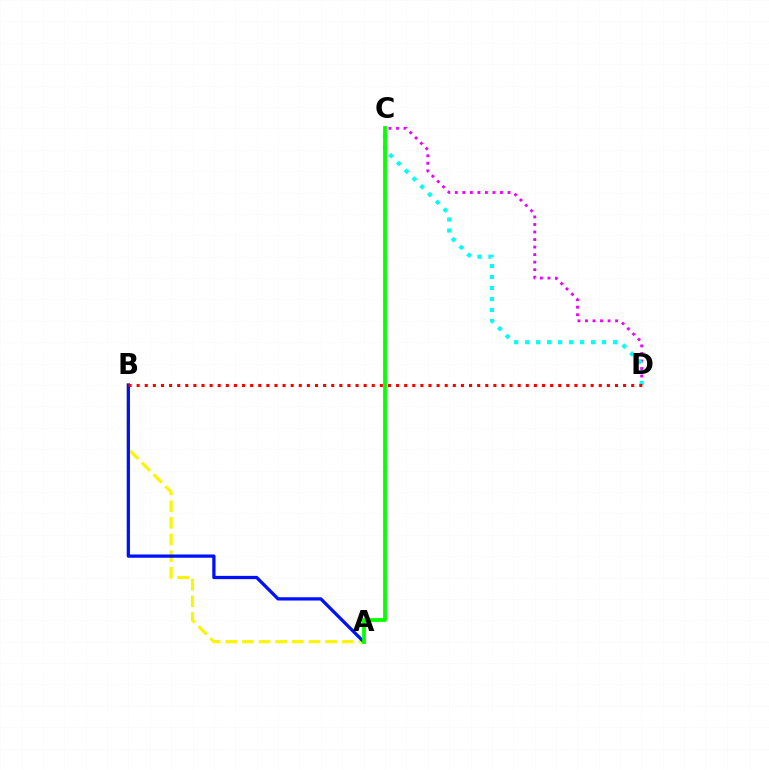{('C', 'D'): [{'color': '#ee00ff', 'line_style': 'dotted', 'thickness': 2.05}, {'color': '#00fff6', 'line_style': 'dotted', 'thickness': 2.98}], ('A', 'B'): [{'color': '#fcf500', 'line_style': 'dashed', 'thickness': 2.26}, {'color': '#0010ff', 'line_style': 'solid', 'thickness': 2.35}], ('A', 'C'): [{'color': '#08ff00', 'line_style': 'solid', 'thickness': 2.75}], ('B', 'D'): [{'color': '#ff0000', 'line_style': 'dotted', 'thickness': 2.2}]}